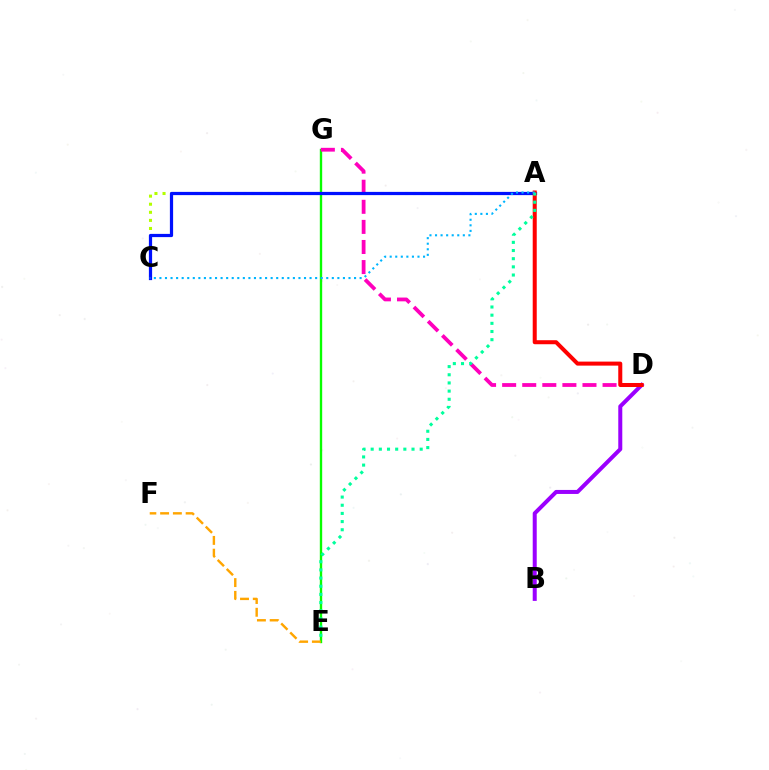{('E', 'G'): [{'color': '#08ff00', 'line_style': 'solid', 'thickness': 1.7}], ('A', 'C'): [{'color': '#b3ff00', 'line_style': 'dotted', 'thickness': 2.2}, {'color': '#0010ff', 'line_style': 'solid', 'thickness': 2.32}, {'color': '#00b5ff', 'line_style': 'dotted', 'thickness': 1.51}], ('B', 'D'): [{'color': '#9b00ff', 'line_style': 'solid', 'thickness': 2.89}], ('D', 'G'): [{'color': '#ff00bd', 'line_style': 'dashed', 'thickness': 2.73}], ('A', 'D'): [{'color': '#ff0000', 'line_style': 'solid', 'thickness': 2.9}], ('A', 'E'): [{'color': '#00ff9d', 'line_style': 'dotted', 'thickness': 2.22}], ('E', 'F'): [{'color': '#ffa500', 'line_style': 'dashed', 'thickness': 1.73}]}